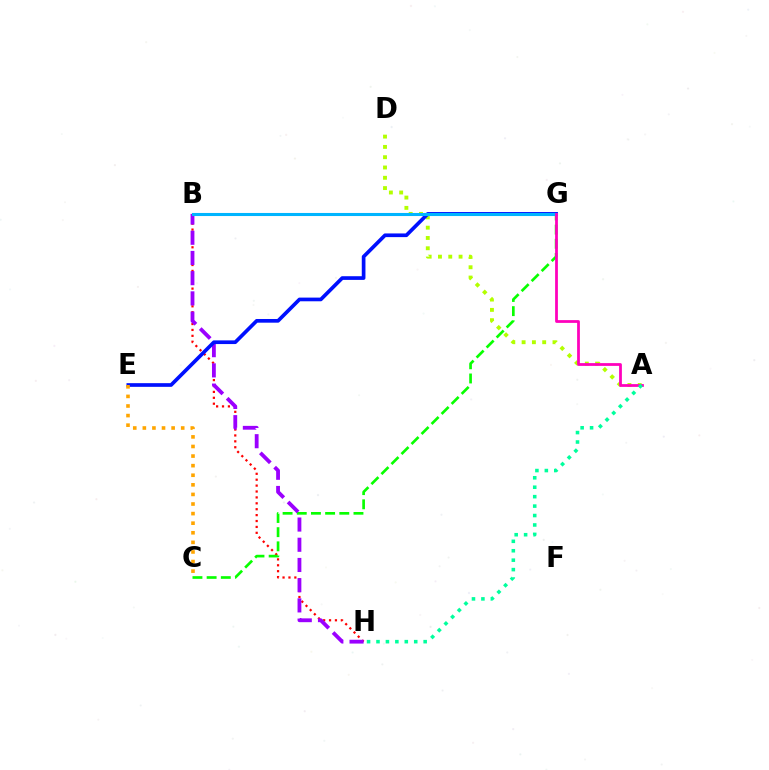{('A', 'D'): [{'color': '#b3ff00', 'line_style': 'dotted', 'thickness': 2.8}], ('B', 'H'): [{'color': '#ff0000', 'line_style': 'dotted', 'thickness': 1.6}, {'color': '#9b00ff', 'line_style': 'dashed', 'thickness': 2.75}], ('C', 'G'): [{'color': '#08ff00', 'line_style': 'dashed', 'thickness': 1.93}], ('E', 'G'): [{'color': '#0010ff', 'line_style': 'solid', 'thickness': 2.65}], ('C', 'E'): [{'color': '#ffa500', 'line_style': 'dotted', 'thickness': 2.61}], ('B', 'G'): [{'color': '#00b5ff', 'line_style': 'solid', 'thickness': 2.22}], ('A', 'G'): [{'color': '#ff00bd', 'line_style': 'solid', 'thickness': 1.99}], ('A', 'H'): [{'color': '#00ff9d', 'line_style': 'dotted', 'thickness': 2.56}]}